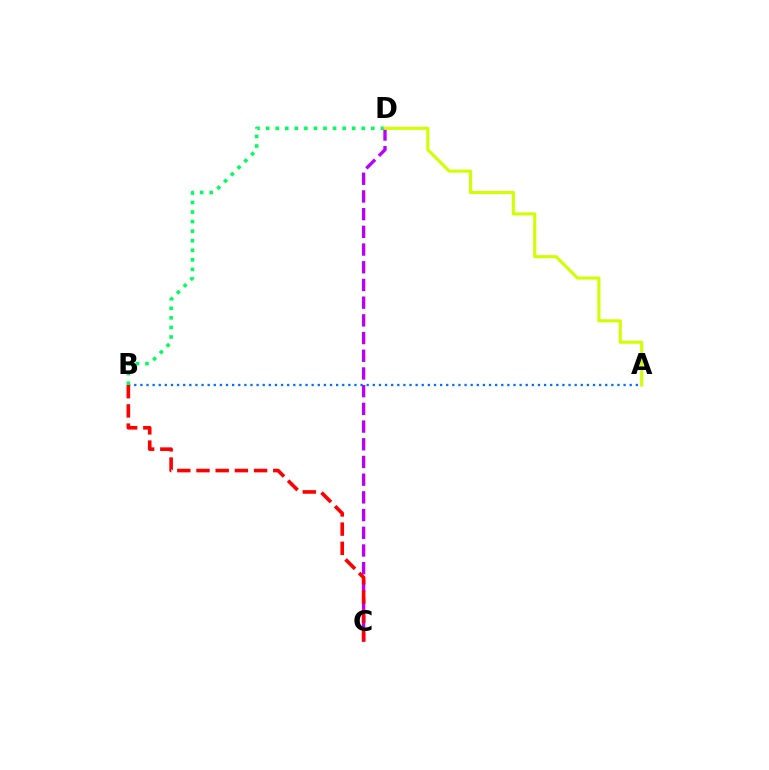{('A', 'B'): [{'color': '#0074ff', 'line_style': 'dotted', 'thickness': 1.66}], ('B', 'D'): [{'color': '#00ff5c', 'line_style': 'dotted', 'thickness': 2.6}], ('C', 'D'): [{'color': '#b900ff', 'line_style': 'dashed', 'thickness': 2.4}], ('B', 'C'): [{'color': '#ff0000', 'line_style': 'dashed', 'thickness': 2.61}], ('A', 'D'): [{'color': '#d1ff00', 'line_style': 'solid', 'thickness': 2.23}]}